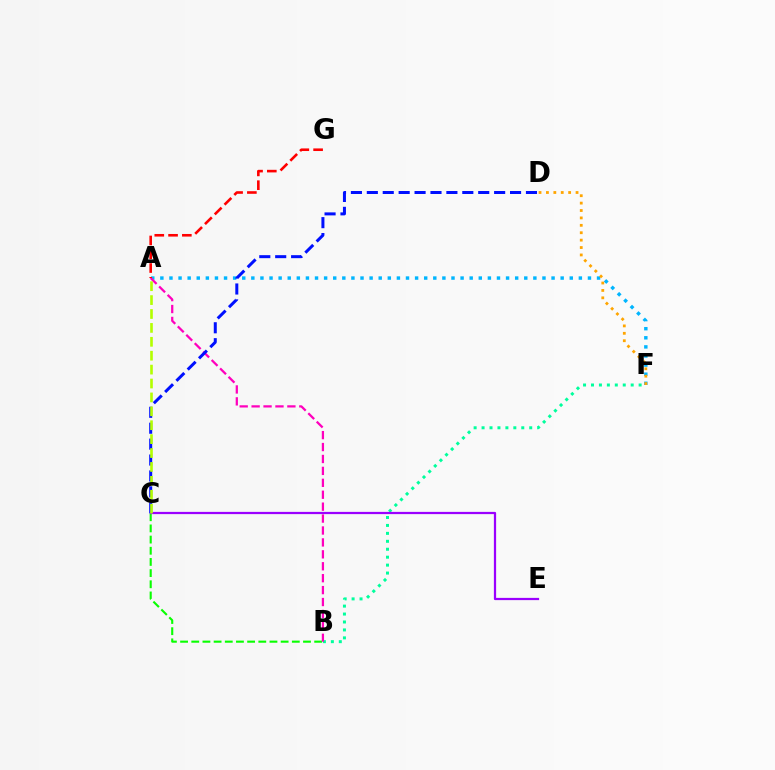{('B', 'C'): [{'color': '#08ff00', 'line_style': 'dashed', 'thickness': 1.52}], ('B', 'F'): [{'color': '#00ff9d', 'line_style': 'dotted', 'thickness': 2.16}], ('A', 'F'): [{'color': '#00b5ff', 'line_style': 'dotted', 'thickness': 2.47}], ('A', 'B'): [{'color': '#ff00bd', 'line_style': 'dashed', 'thickness': 1.62}], ('D', 'F'): [{'color': '#ffa500', 'line_style': 'dotted', 'thickness': 2.01}], ('C', 'D'): [{'color': '#0010ff', 'line_style': 'dashed', 'thickness': 2.16}], ('C', 'E'): [{'color': '#9b00ff', 'line_style': 'solid', 'thickness': 1.61}], ('A', 'C'): [{'color': '#b3ff00', 'line_style': 'dashed', 'thickness': 1.89}], ('A', 'G'): [{'color': '#ff0000', 'line_style': 'dashed', 'thickness': 1.87}]}